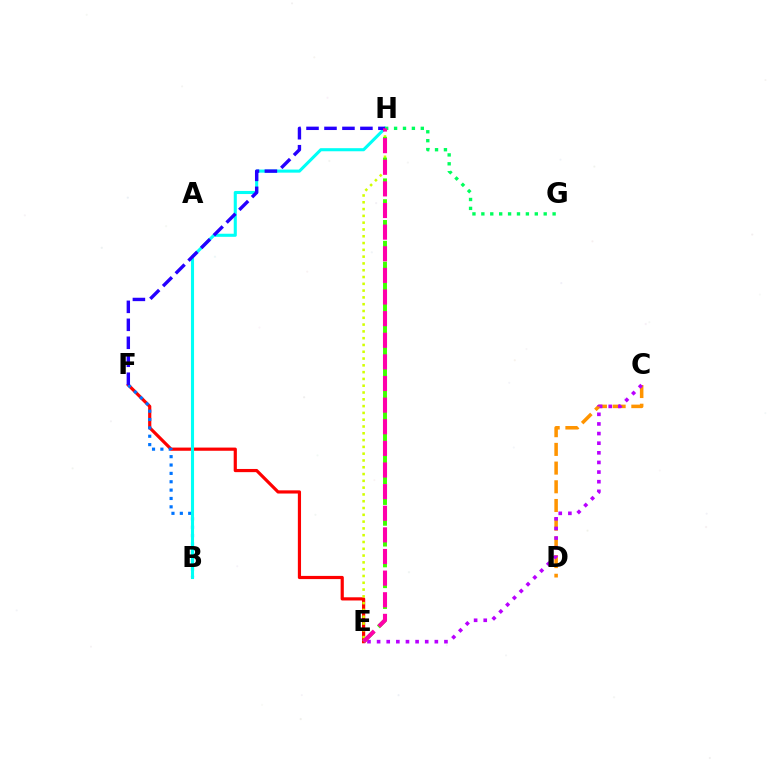{('E', 'F'): [{'color': '#ff0000', 'line_style': 'solid', 'thickness': 2.29}], ('C', 'D'): [{'color': '#ff9400', 'line_style': 'dashed', 'thickness': 2.54}], ('C', 'E'): [{'color': '#b900ff', 'line_style': 'dotted', 'thickness': 2.62}], ('E', 'H'): [{'color': '#d1ff00', 'line_style': 'dotted', 'thickness': 1.85}, {'color': '#3dff00', 'line_style': 'dashed', 'thickness': 2.83}, {'color': '#ff00ac', 'line_style': 'dashed', 'thickness': 2.94}], ('B', 'F'): [{'color': '#0074ff', 'line_style': 'dotted', 'thickness': 2.27}], ('B', 'H'): [{'color': '#00fff6', 'line_style': 'solid', 'thickness': 2.22}], ('G', 'H'): [{'color': '#00ff5c', 'line_style': 'dotted', 'thickness': 2.42}], ('F', 'H'): [{'color': '#2500ff', 'line_style': 'dashed', 'thickness': 2.44}]}